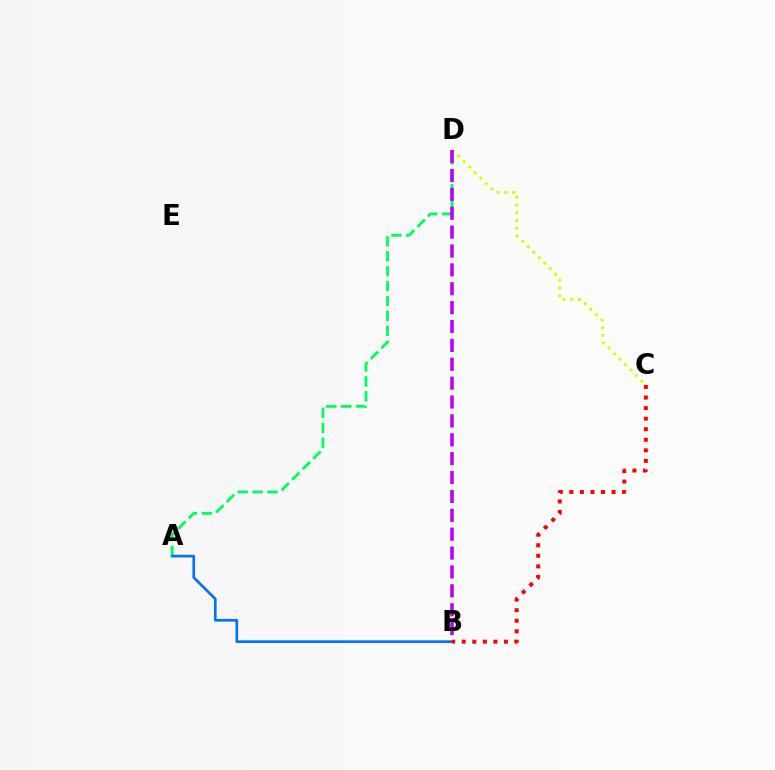{('C', 'D'): [{'color': '#d1ff00', 'line_style': 'dotted', 'thickness': 2.11}], ('A', 'D'): [{'color': '#00ff5c', 'line_style': 'dashed', 'thickness': 2.02}], ('A', 'B'): [{'color': '#0074ff', 'line_style': 'solid', 'thickness': 1.93}], ('B', 'D'): [{'color': '#b900ff', 'line_style': 'dashed', 'thickness': 2.56}], ('B', 'C'): [{'color': '#ff0000', 'line_style': 'dotted', 'thickness': 2.87}]}